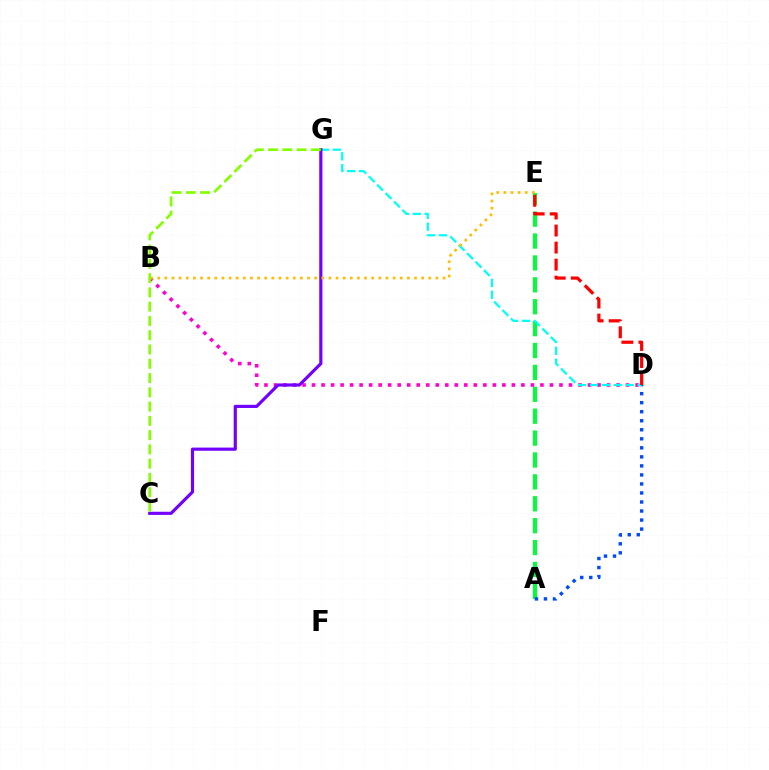{('A', 'E'): [{'color': '#00ff39', 'line_style': 'dashed', 'thickness': 2.97}], ('B', 'D'): [{'color': '#ff00cf', 'line_style': 'dotted', 'thickness': 2.59}], ('A', 'D'): [{'color': '#004bff', 'line_style': 'dotted', 'thickness': 2.45}], ('D', 'G'): [{'color': '#00fff6', 'line_style': 'dashed', 'thickness': 1.62}], ('C', 'G'): [{'color': '#7200ff', 'line_style': 'solid', 'thickness': 2.27}, {'color': '#84ff00', 'line_style': 'dashed', 'thickness': 1.94}], ('B', 'E'): [{'color': '#ffbd00', 'line_style': 'dotted', 'thickness': 1.94}], ('D', 'E'): [{'color': '#ff0000', 'line_style': 'dashed', 'thickness': 2.32}]}